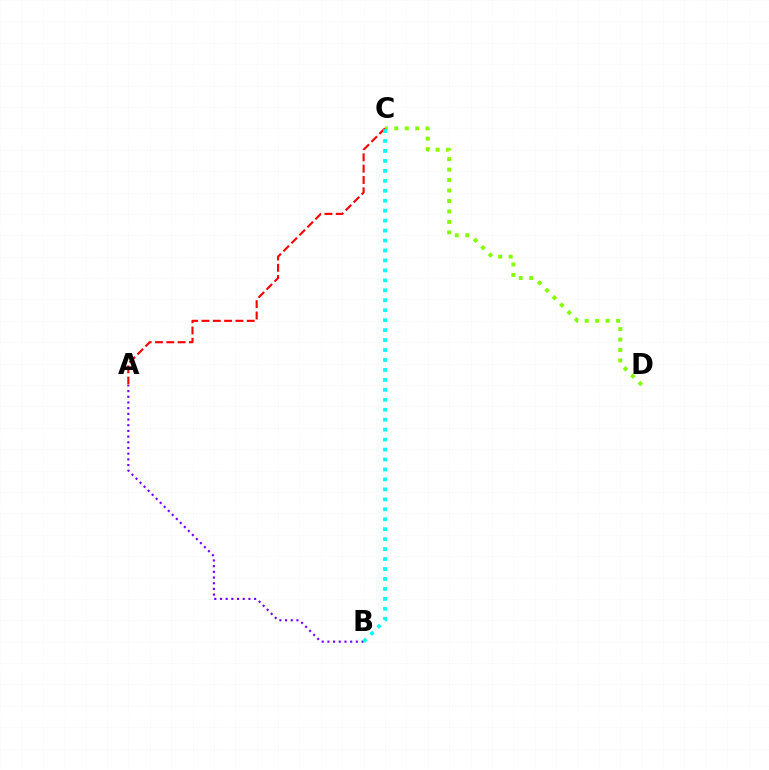{('C', 'D'): [{'color': '#84ff00', 'line_style': 'dotted', 'thickness': 2.84}], ('A', 'C'): [{'color': '#ff0000', 'line_style': 'dashed', 'thickness': 1.54}], ('A', 'B'): [{'color': '#7200ff', 'line_style': 'dotted', 'thickness': 1.55}], ('B', 'C'): [{'color': '#00fff6', 'line_style': 'dotted', 'thickness': 2.7}]}